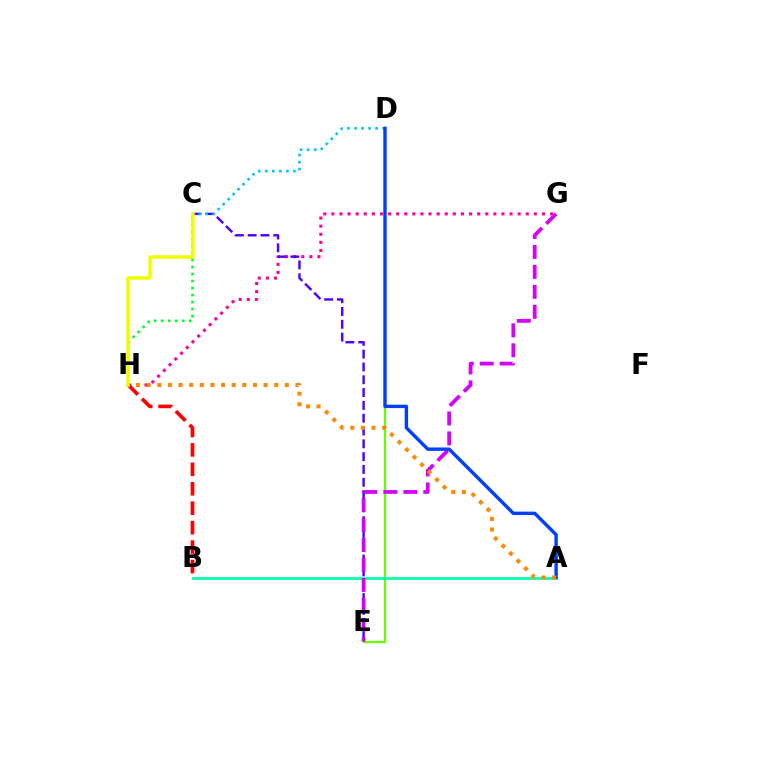{('G', 'H'): [{'color': '#ff00a0', 'line_style': 'dotted', 'thickness': 2.2}], ('C', 'E'): [{'color': '#4f00ff', 'line_style': 'dashed', 'thickness': 1.74}], ('C', 'D'): [{'color': '#00c7ff', 'line_style': 'dotted', 'thickness': 1.91}], ('D', 'E'): [{'color': '#66ff00', 'line_style': 'solid', 'thickness': 1.63}], ('A', 'B'): [{'color': '#00ffaf', 'line_style': 'solid', 'thickness': 1.95}], ('E', 'G'): [{'color': '#d600ff', 'line_style': 'dashed', 'thickness': 2.71}], ('A', 'D'): [{'color': '#003fff', 'line_style': 'solid', 'thickness': 2.44}], ('B', 'H'): [{'color': '#ff0000', 'line_style': 'dashed', 'thickness': 2.64}], ('C', 'H'): [{'color': '#00ff27', 'line_style': 'dotted', 'thickness': 1.91}, {'color': '#eeff00', 'line_style': 'solid', 'thickness': 2.53}], ('A', 'H'): [{'color': '#ff8800', 'line_style': 'dotted', 'thickness': 2.89}]}